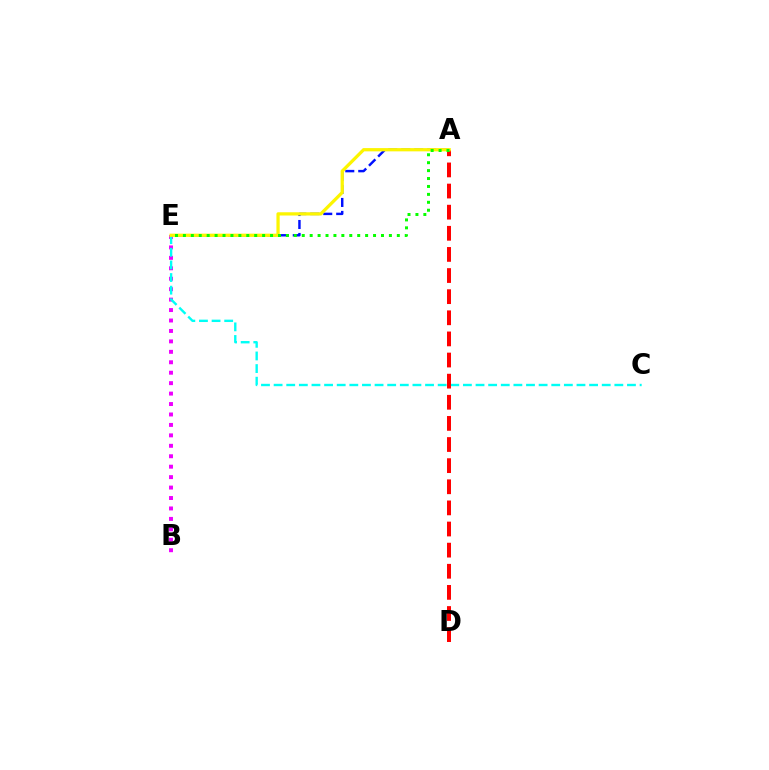{('B', 'E'): [{'color': '#ee00ff', 'line_style': 'dotted', 'thickness': 2.84}], ('C', 'E'): [{'color': '#00fff6', 'line_style': 'dashed', 'thickness': 1.71}], ('A', 'D'): [{'color': '#ff0000', 'line_style': 'dashed', 'thickness': 2.87}], ('A', 'E'): [{'color': '#0010ff', 'line_style': 'dashed', 'thickness': 1.76}, {'color': '#fcf500', 'line_style': 'solid', 'thickness': 2.34}, {'color': '#08ff00', 'line_style': 'dotted', 'thickness': 2.15}]}